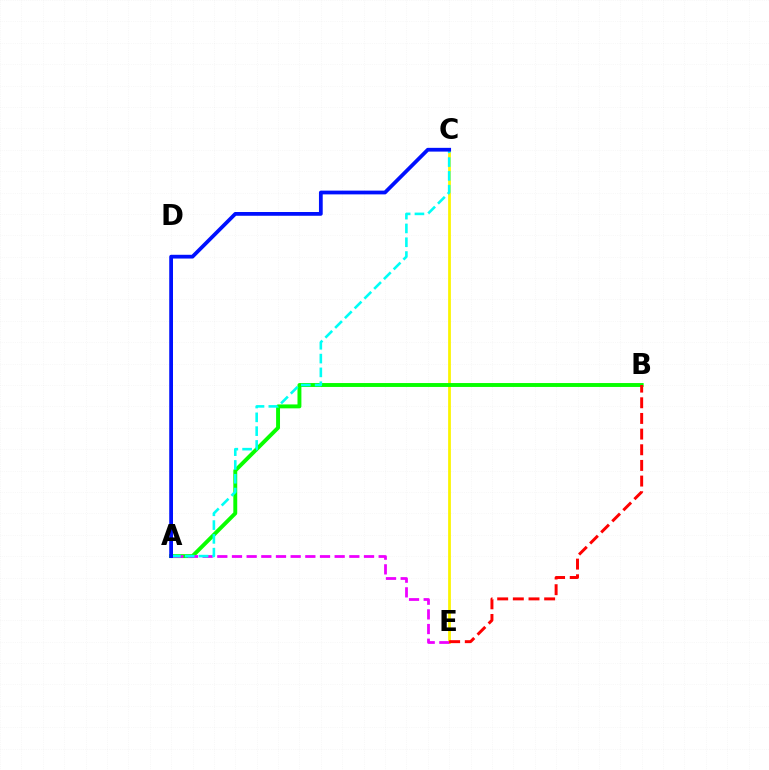{('C', 'E'): [{'color': '#fcf500', 'line_style': 'solid', 'thickness': 1.99}], ('A', 'B'): [{'color': '#08ff00', 'line_style': 'solid', 'thickness': 2.81}], ('A', 'E'): [{'color': '#ee00ff', 'line_style': 'dashed', 'thickness': 1.99}], ('A', 'C'): [{'color': '#00fff6', 'line_style': 'dashed', 'thickness': 1.87}, {'color': '#0010ff', 'line_style': 'solid', 'thickness': 2.71}], ('B', 'E'): [{'color': '#ff0000', 'line_style': 'dashed', 'thickness': 2.13}]}